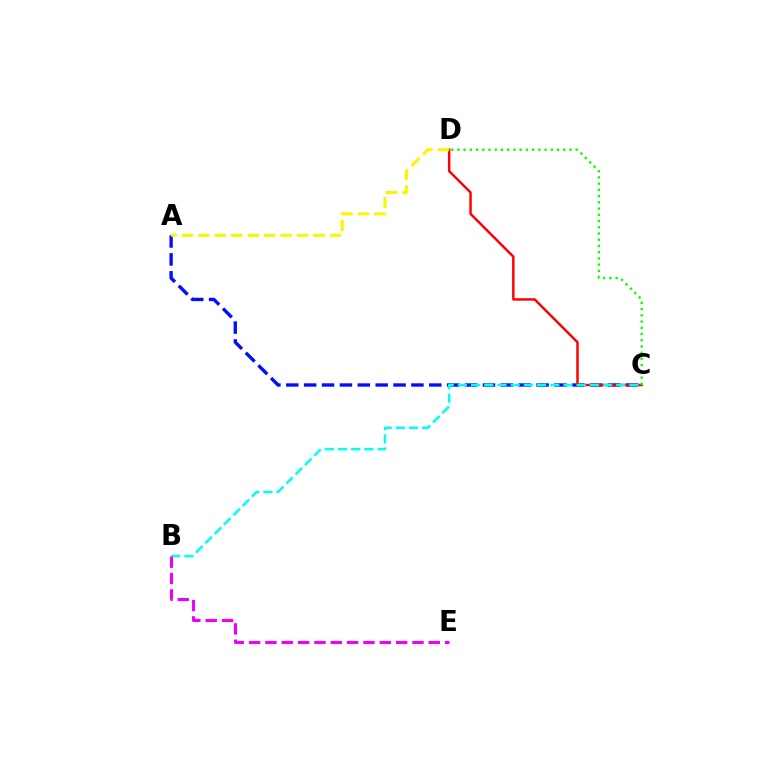{('A', 'C'): [{'color': '#0010ff', 'line_style': 'dashed', 'thickness': 2.43}], ('C', 'D'): [{'color': '#ff0000', 'line_style': 'solid', 'thickness': 1.78}, {'color': '#08ff00', 'line_style': 'dotted', 'thickness': 1.69}], ('B', 'C'): [{'color': '#00fff6', 'line_style': 'dashed', 'thickness': 1.79}], ('A', 'D'): [{'color': '#fcf500', 'line_style': 'dashed', 'thickness': 2.23}], ('B', 'E'): [{'color': '#ee00ff', 'line_style': 'dashed', 'thickness': 2.22}]}